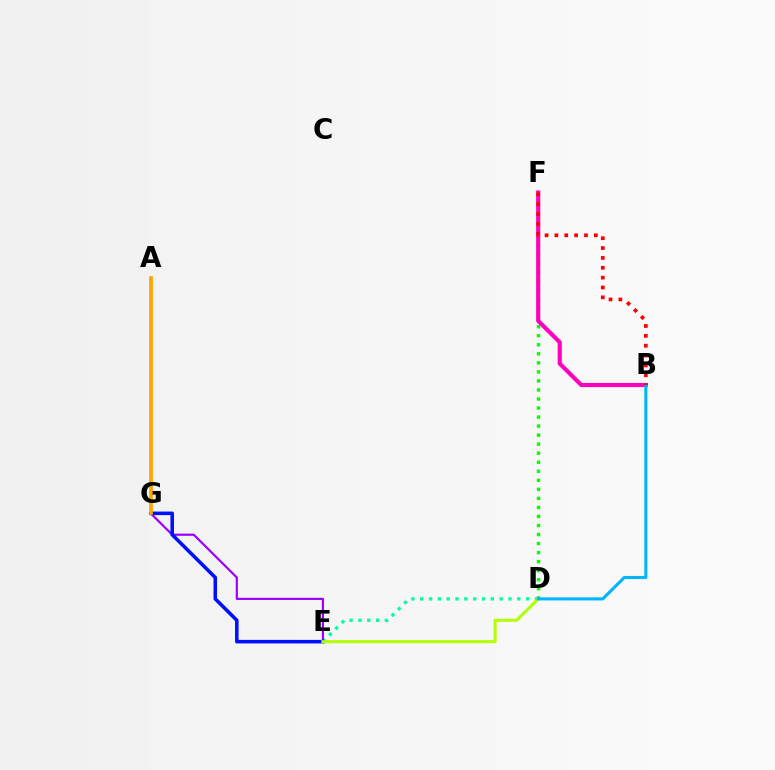{('D', 'F'): [{'color': '#08ff00', 'line_style': 'dotted', 'thickness': 2.46}], ('B', 'F'): [{'color': '#ff00bd', 'line_style': 'solid', 'thickness': 2.96}, {'color': '#ff0000', 'line_style': 'dotted', 'thickness': 2.68}], ('D', 'E'): [{'color': '#00ff9d', 'line_style': 'dotted', 'thickness': 2.4}, {'color': '#b3ff00', 'line_style': 'solid', 'thickness': 2.2}], ('E', 'G'): [{'color': '#9b00ff', 'line_style': 'solid', 'thickness': 1.57}, {'color': '#0010ff', 'line_style': 'solid', 'thickness': 2.56}], ('A', 'G'): [{'color': '#ffa500', 'line_style': 'solid', 'thickness': 2.66}], ('B', 'D'): [{'color': '#00b5ff', 'line_style': 'solid', 'thickness': 2.22}]}